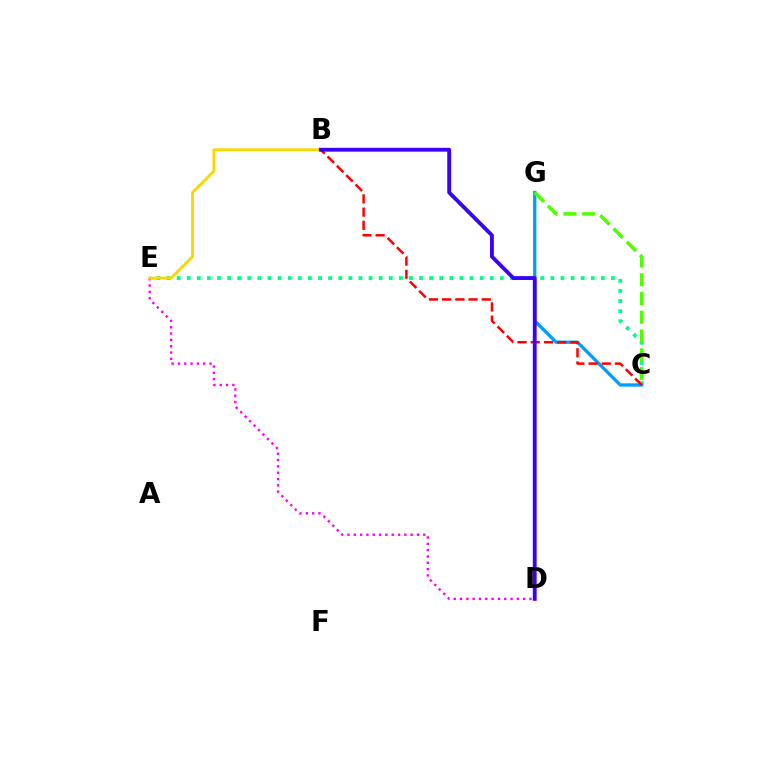{('D', 'E'): [{'color': '#ff00ed', 'line_style': 'dotted', 'thickness': 1.72}], ('C', 'E'): [{'color': '#00ff86', 'line_style': 'dotted', 'thickness': 2.74}], ('B', 'E'): [{'color': '#ffd500', 'line_style': 'solid', 'thickness': 2.05}], ('C', 'G'): [{'color': '#009eff', 'line_style': 'solid', 'thickness': 2.38}, {'color': '#4fff00', 'line_style': 'dashed', 'thickness': 2.55}], ('B', 'C'): [{'color': '#ff0000', 'line_style': 'dashed', 'thickness': 1.79}], ('B', 'D'): [{'color': '#3700ff', 'line_style': 'solid', 'thickness': 2.76}]}